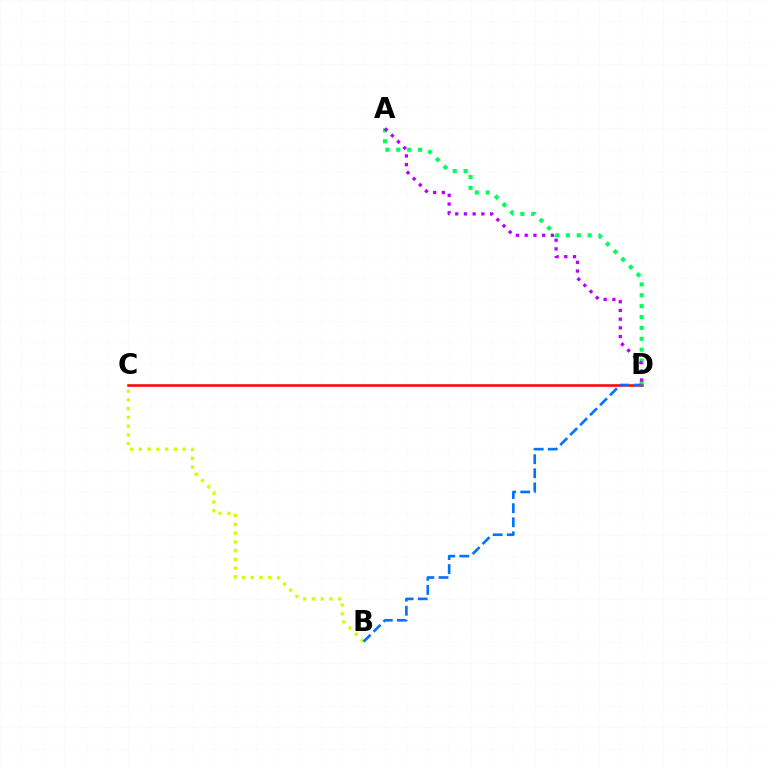{('B', 'C'): [{'color': '#d1ff00', 'line_style': 'dotted', 'thickness': 2.38}], ('C', 'D'): [{'color': '#ff0000', 'line_style': 'solid', 'thickness': 1.83}], ('A', 'D'): [{'color': '#00ff5c', 'line_style': 'dotted', 'thickness': 2.96}, {'color': '#b900ff', 'line_style': 'dotted', 'thickness': 2.37}], ('B', 'D'): [{'color': '#0074ff', 'line_style': 'dashed', 'thickness': 1.91}]}